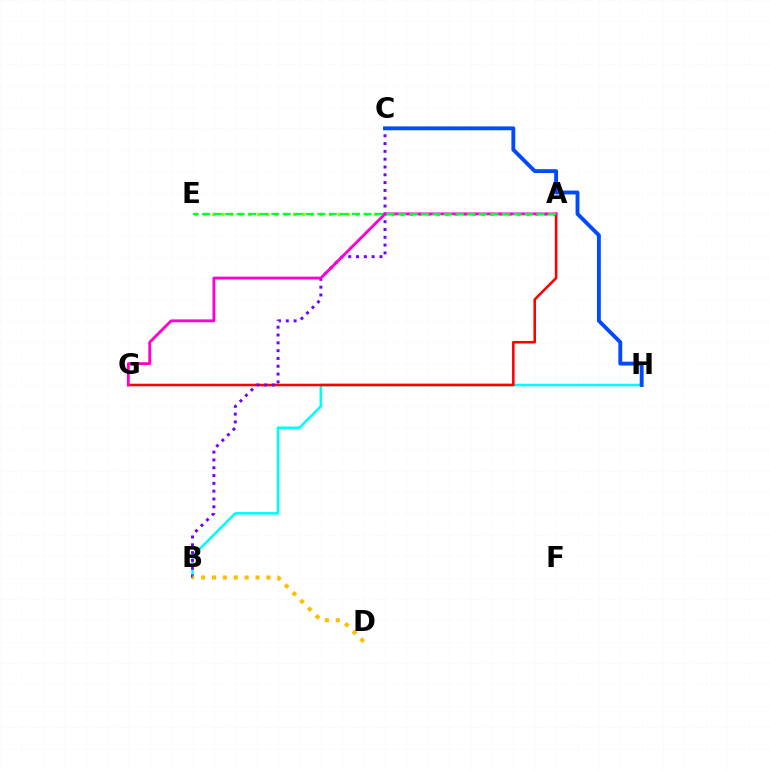{('A', 'E'): [{'color': '#84ff00', 'line_style': 'dotted', 'thickness': 2.44}, {'color': '#00ff39', 'line_style': 'dashed', 'thickness': 1.57}], ('B', 'H'): [{'color': '#00fff6', 'line_style': 'solid', 'thickness': 1.85}], ('A', 'G'): [{'color': '#ff0000', 'line_style': 'solid', 'thickness': 1.85}, {'color': '#ff00cf', 'line_style': 'solid', 'thickness': 2.05}], ('B', 'C'): [{'color': '#7200ff', 'line_style': 'dotted', 'thickness': 2.12}], ('C', 'H'): [{'color': '#004bff', 'line_style': 'solid', 'thickness': 2.79}], ('B', 'D'): [{'color': '#ffbd00', 'line_style': 'dotted', 'thickness': 2.96}]}